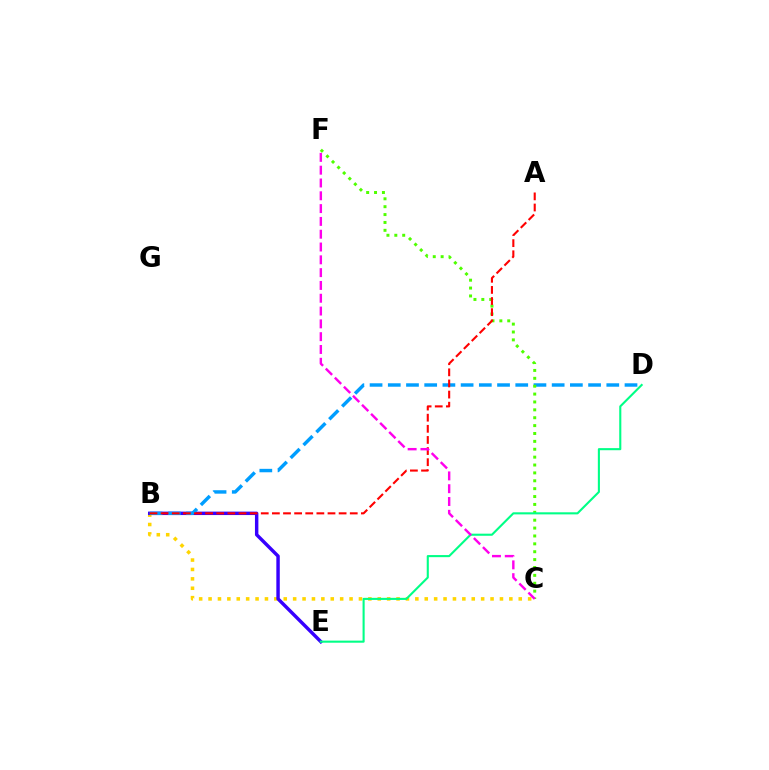{('B', 'C'): [{'color': '#ffd500', 'line_style': 'dotted', 'thickness': 2.55}], ('B', 'E'): [{'color': '#3700ff', 'line_style': 'solid', 'thickness': 2.47}], ('B', 'D'): [{'color': '#009eff', 'line_style': 'dashed', 'thickness': 2.47}], ('C', 'F'): [{'color': '#4fff00', 'line_style': 'dotted', 'thickness': 2.14}, {'color': '#ff00ed', 'line_style': 'dashed', 'thickness': 1.74}], ('A', 'B'): [{'color': '#ff0000', 'line_style': 'dashed', 'thickness': 1.51}], ('D', 'E'): [{'color': '#00ff86', 'line_style': 'solid', 'thickness': 1.51}]}